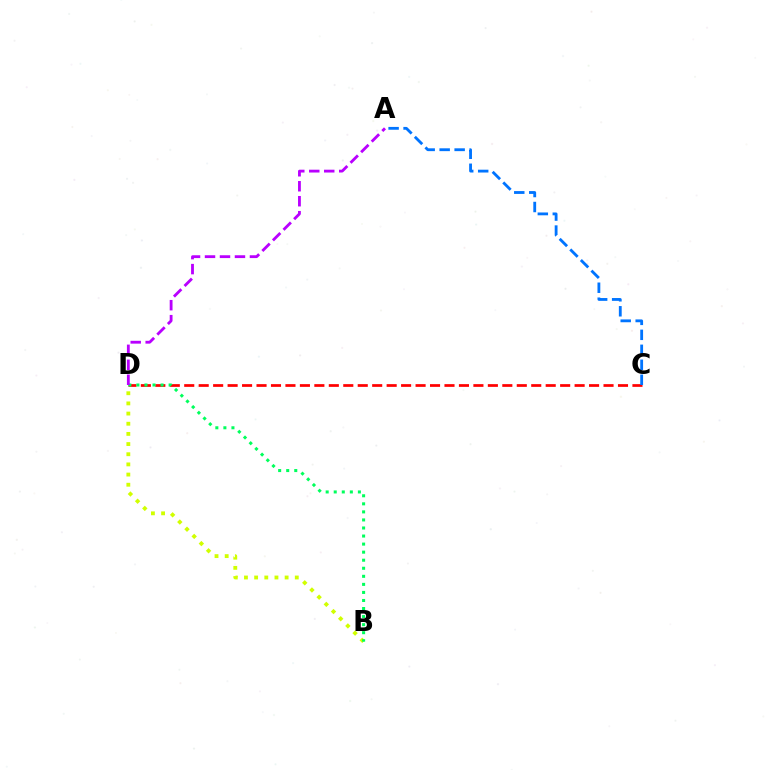{('B', 'D'): [{'color': '#d1ff00', 'line_style': 'dotted', 'thickness': 2.76}, {'color': '#00ff5c', 'line_style': 'dotted', 'thickness': 2.19}], ('C', 'D'): [{'color': '#ff0000', 'line_style': 'dashed', 'thickness': 1.96}], ('A', 'C'): [{'color': '#0074ff', 'line_style': 'dashed', 'thickness': 2.03}], ('A', 'D'): [{'color': '#b900ff', 'line_style': 'dashed', 'thickness': 2.03}]}